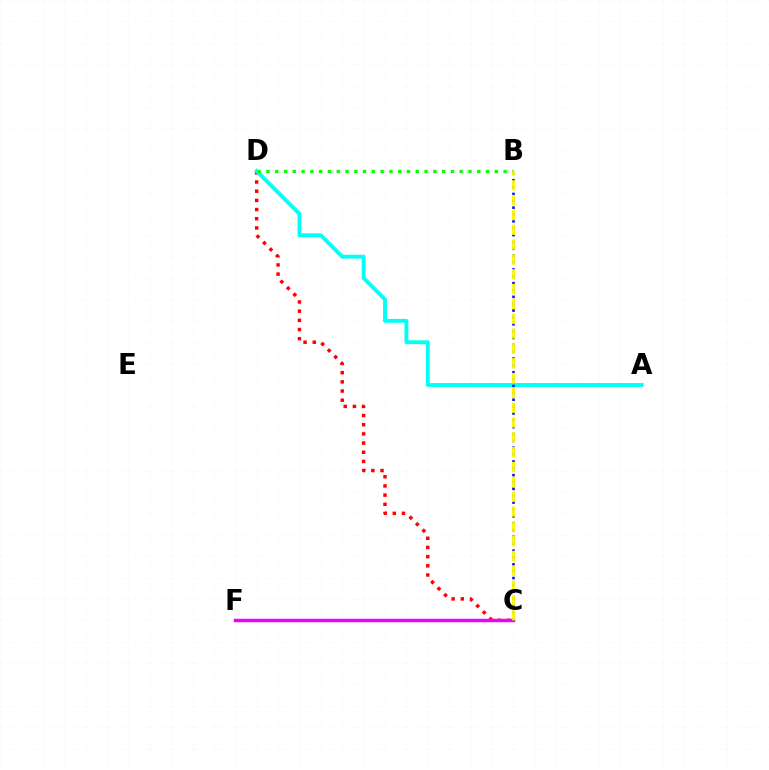{('C', 'D'): [{'color': '#ff0000', 'line_style': 'dotted', 'thickness': 2.49}], ('A', 'D'): [{'color': '#00fff6', 'line_style': 'solid', 'thickness': 2.78}], ('C', 'F'): [{'color': '#ee00ff', 'line_style': 'solid', 'thickness': 2.48}], ('B', 'C'): [{'color': '#0010ff', 'line_style': 'dotted', 'thickness': 1.86}, {'color': '#fcf500', 'line_style': 'dashed', 'thickness': 2.01}], ('B', 'D'): [{'color': '#08ff00', 'line_style': 'dotted', 'thickness': 2.39}]}